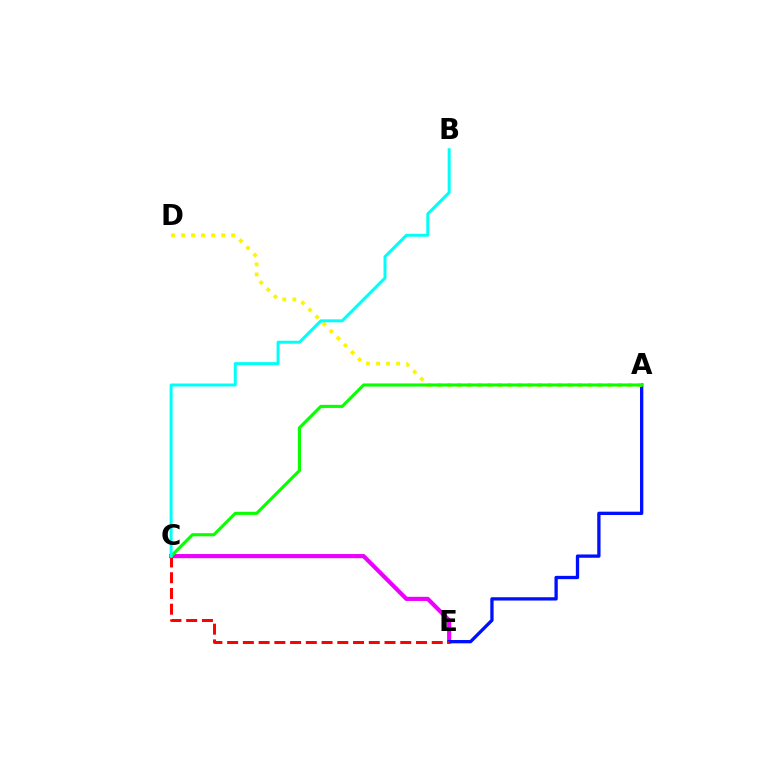{('C', 'E'): [{'color': '#ee00ff', 'line_style': 'solid', 'thickness': 2.99}, {'color': '#ff0000', 'line_style': 'dashed', 'thickness': 2.14}], ('A', 'E'): [{'color': '#0010ff', 'line_style': 'solid', 'thickness': 2.38}], ('A', 'D'): [{'color': '#fcf500', 'line_style': 'dotted', 'thickness': 2.72}], ('A', 'C'): [{'color': '#08ff00', 'line_style': 'solid', 'thickness': 2.23}], ('B', 'C'): [{'color': '#00fff6', 'line_style': 'solid', 'thickness': 2.14}]}